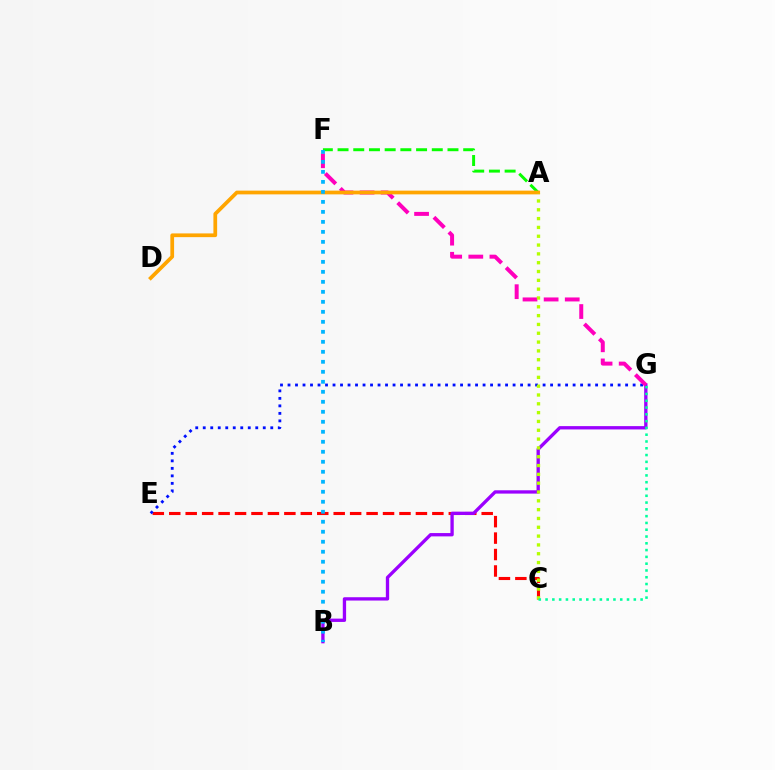{('C', 'E'): [{'color': '#ff0000', 'line_style': 'dashed', 'thickness': 2.23}], ('B', 'G'): [{'color': '#9b00ff', 'line_style': 'solid', 'thickness': 2.39}], ('E', 'G'): [{'color': '#0010ff', 'line_style': 'dotted', 'thickness': 2.04}], ('A', 'F'): [{'color': '#08ff00', 'line_style': 'dashed', 'thickness': 2.13}], ('F', 'G'): [{'color': '#ff00bd', 'line_style': 'dashed', 'thickness': 2.87}], ('A', 'D'): [{'color': '#ffa500', 'line_style': 'solid', 'thickness': 2.69}], ('A', 'C'): [{'color': '#b3ff00', 'line_style': 'dotted', 'thickness': 2.4}], ('C', 'G'): [{'color': '#00ff9d', 'line_style': 'dotted', 'thickness': 1.84}], ('B', 'F'): [{'color': '#00b5ff', 'line_style': 'dotted', 'thickness': 2.72}]}